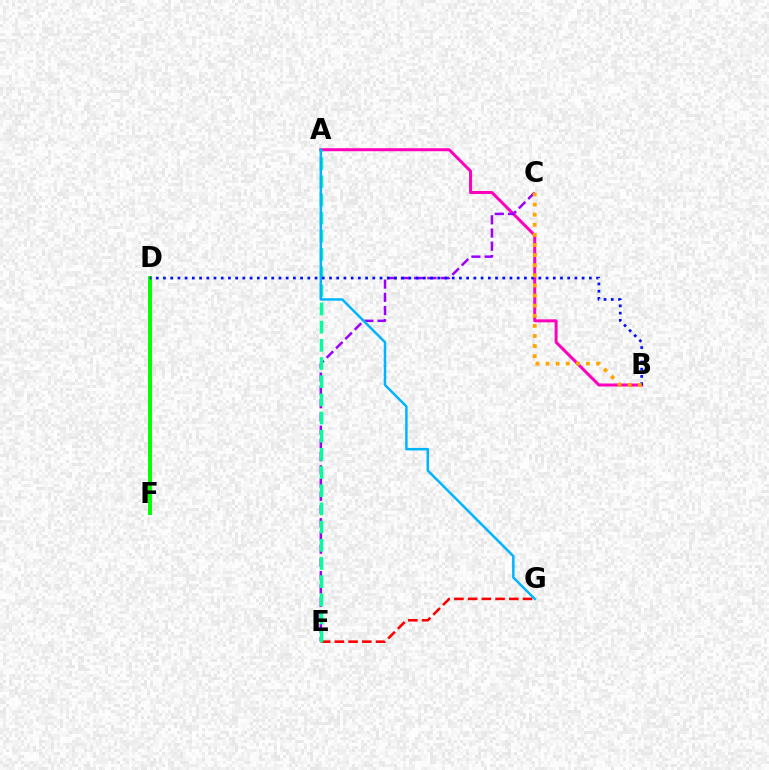{('A', 'B'): [{'color': '#ff00bd', 'line_style': 'solid', 'thickness': 2.16}], ('D', 'F'): [{'color': '#b3ff00', 'line_style': 'dotted', 'thickness': 1.62}, {'color': '#08ff00', 'line_style': 'solid', 'thickness': 2.89}], ('E', 'G'): [{'color': '#ff0000', 'line_style': 'dashed', 'thickness': 1.86}], ('C', 'E'): [{'color': '#9b00ff', 'line_style': 'dashed', 'thickness': 1.8}], ('A', 'E'): [{'color': '#00ff9d', 'line_style': 'dashed', 'thickness': 2.47}], ('A', 'G'): [{'color': '#00b5ff', 'line_style': 'solid', 'thickness': 1.79}], ('B', 'D'): [{'color': '#0010ff', 'line_style': 'dotted', 'thickness': 1.96}], ('B', 'C'): [{'color': '#ffa500', 'line_style': 'dotted', 'thickness': 2.75}]}